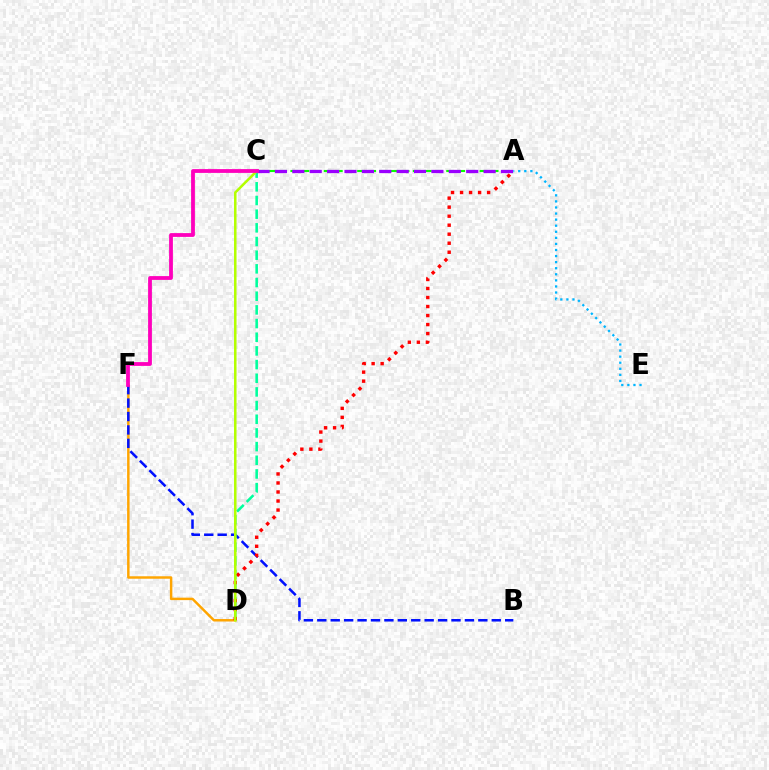{('D', 'F'): [{'color': '#ffa500', 'line_style': 'solid', 'thickness': 1.78}], ('B', 'F'): [{'color': '#0010ff', 'line_style': 'dashed', 'thickness': 1.82}], ('C', 'D'): [{'color': '#00ff9d', 'line_style': 'dashed', 'thickness': 1.86}, {'color': '#b3ff00', 'line_style': 'solid', 'thickness': 1.81}], ('A', 'C'): [{'color': '#08ff00', 'line_style': 'dashed', 'thickness': 1.51}, {'color': '#9b00ff', 'line_style': 'dashed', 'thickness': 2.36}], ('A', 'D'): [{'color': '#ff0000', 'line_style': 'dotted', 'thickness': 2.45}], ('A', 'E'): [{'color': '#00b5ff', 'line_style': 'dotted', 'thickness': 1.65}], ('C', 'F'): [{'color': '#ff00bd', 'line_style': 'solid', 'thickness': 2.73}]}